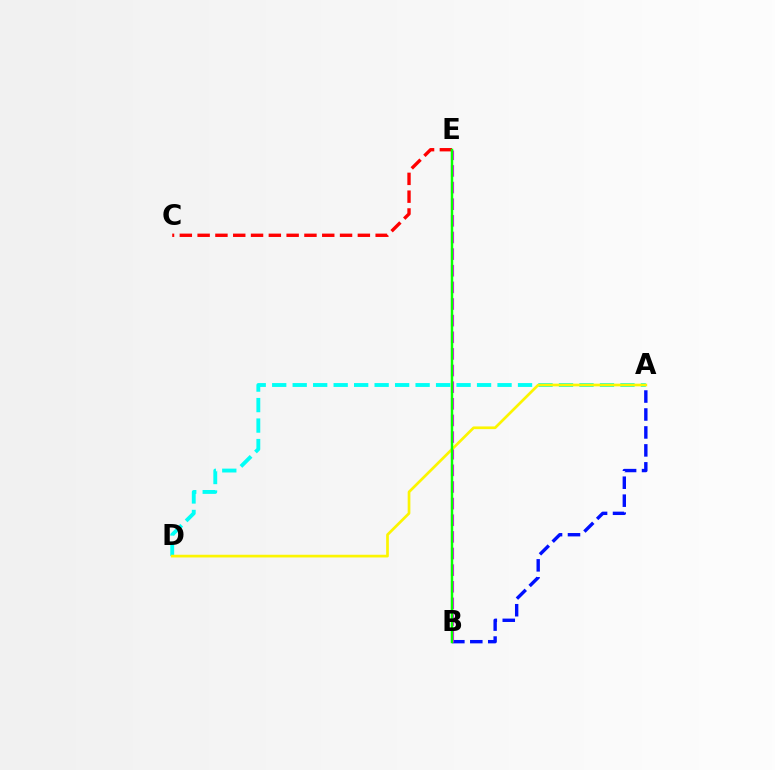{('A', 'D'): [{'color': '#00fff6', 'line_style': 'dashed', 'thickness': 2.78}, {'color': '#fcf500', 'line_style': 'solid', 'thickness': 1.95}], ('A', 'B'): [{'color': '#0010ff', 'line_style': 'dashed', 'thickness': 2.44}], ('B', 'E'): [{'color': '#ee00ff', 'line_style': 'dashed', 'thickness': 2.26}, {'color': '#08ff00', 'line_style': 'solid', 'thickness': 1.76}], ('C', 'E'): [{'color': '#ff0000', 'line_style': 'dashed', 'thickness': 2.42}]}